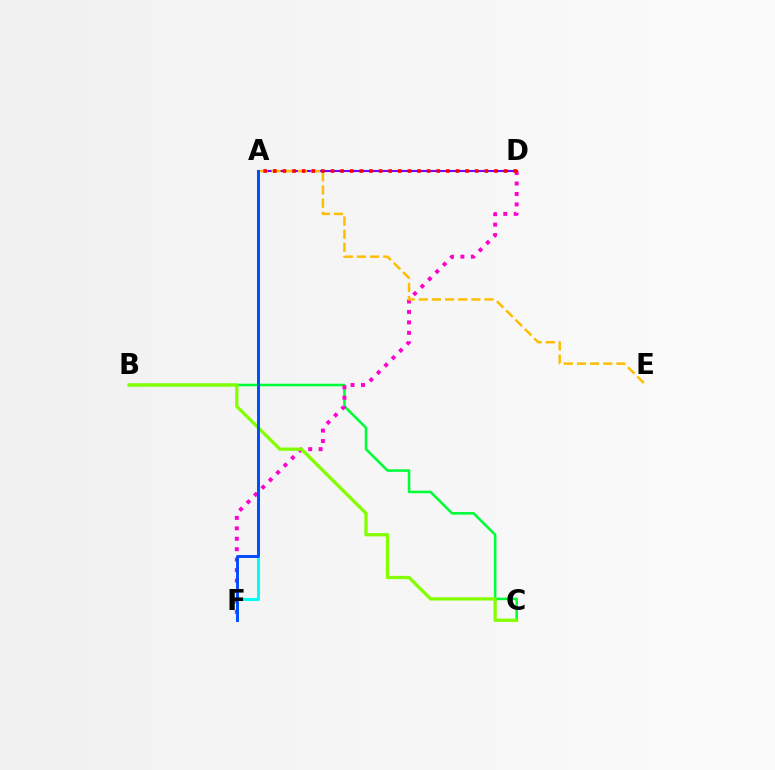{('B', 'C'): [{'color': '#00ff39', 'line_style': 'solid', 'thickness': 1.85}, {'color': '#84ff00', 'line_style': 'solid', 'thickness': 2.36}], ('A', 'D'): [{'color': '#7200ff', 'line_style': 'solid', 'thickness': 1.51}, {'color': '#ff0000', 'line_style': 'dotted', 'thickness': 2.61}], ('D', 'F'): [{'color': '#ff00cf', 'line_style': 'dotted', 'thickness': 2.84}], ('A', 'F'): [{'color': '#00fff6', 'line_style': 'solid', 'thickness': 2.19}, {'color': '#004bff', 'line_style': 'solid', 'thickness': 2.09}], ('A', 'E'): [{'color': '#ffbd00', 'line_style': 'dashed', 'thickness': 1.79}]}